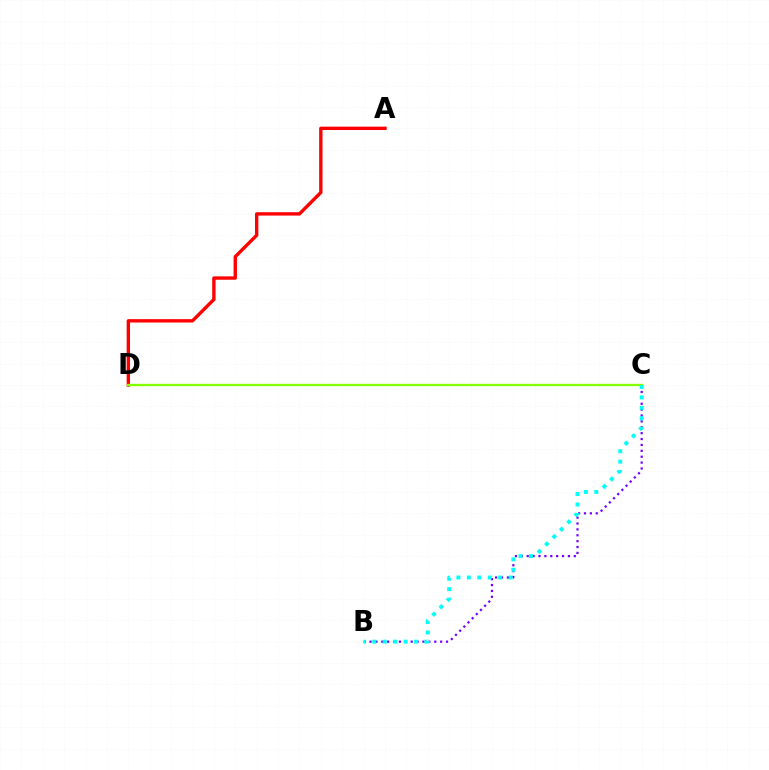{('B', 'C'): [{'color': '#7200ff', 'line_style': 'dotted', 'thickness': 1.6}, {'color': '#00fff6', 'line_style': 'dotted', 'thickness': 2.84}], ('A', 'D'): [{'color': '#ff0000', 'line_style': 'solid', 'thickness': 2.43}], ('C', 'D'): [{'color': '#84ff00', 'line_style': 'solid', 'thickness': 1.69}]}